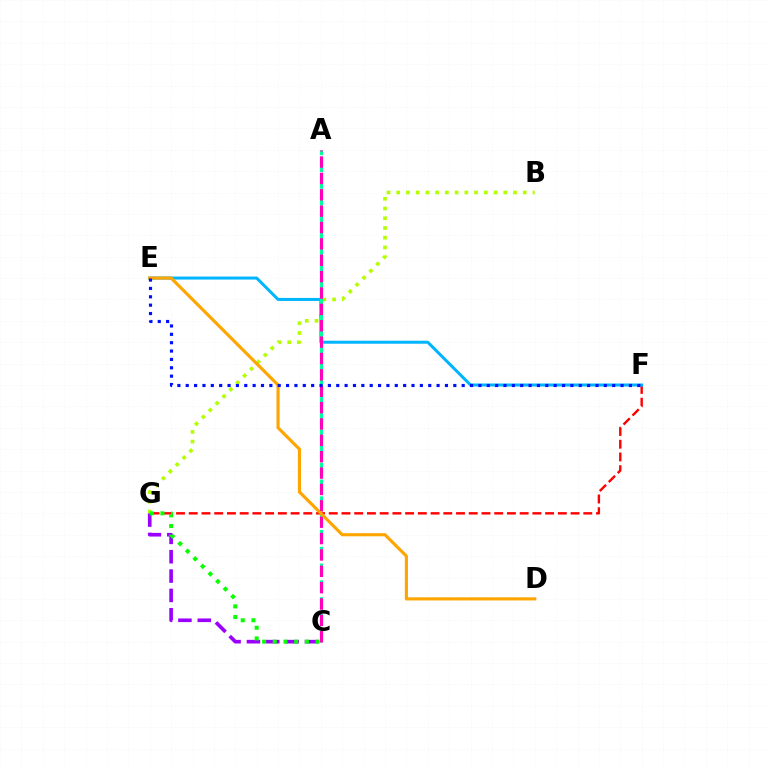{('B', 'G'): [{'color': '#b3ff00', 'line_style': 'dotted', 'thickness': 2.64}], ('F', 'G'): [{'color': '#ff0000', 'line_style': 'dashed', 'thickness': 1.73}], ('E', 'F'): [{'color': '#00b5ff', 'line_style': 'solid', 'thickness': 2.17}, {'color': '#0010ff', 'line_style': 'dotted', 'thickness': 2.27}], ('C', 'G'): [{'color': '#9b00ff', 'line_style': 'dashed', 'thickness': 2.63}, {'color': '#08ff00', 'line_style': 'dotted', 'thickness': 2.9}], ('A', 'C'): [{'color': '#00ff9d', 'line_style': 'dashed', 'thickness': 2.28}, {'color': '#ff00bd', 'line_style': 'dashed', 'thickness': 2.22}], ('D', 'E'): [{'color': '#ffa500', 'line_style': 'solid', 'thickness': 2.26}]}